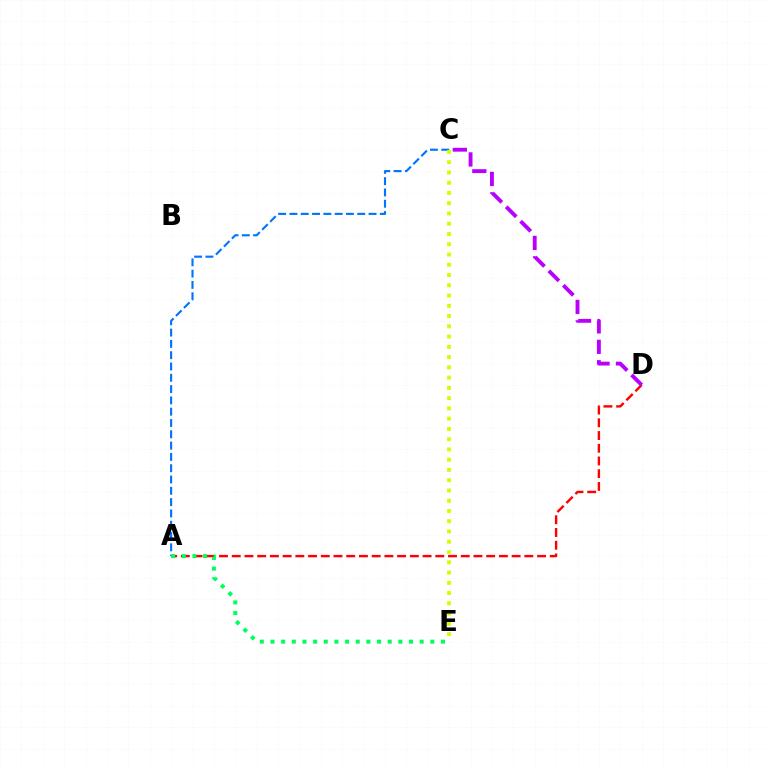{('A', 'D'): [{'color': '#ff0000', 'line_style': 'dashed', 'thickness': 1.73}], ('A', 'C'): [{'color': '#0074ff', 'line_style': 'dashed', 'thickness': 1.54}], ('C', 'E'): [{'color': '#d1ff00', 'line_style': 'dotted', 'thickness': 2.79}], ('A', 'E'): [{'color': '#00ff5c', 'line_style': 'dotted', 'thickness': 2.9}], ('C', 'D'): [{'color': '#b900ff', 'line_style': 'dashed', 'thickness': 2.78}]}